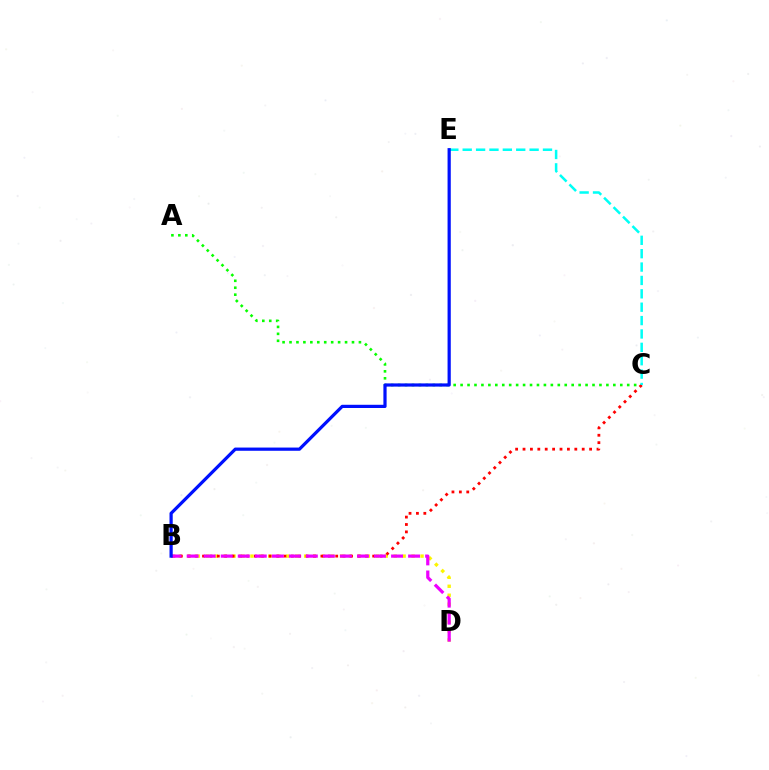{('B', 'D'): [{'color': '#fcf500', 'line_style': 'dotted', 'thickness': 2.43}, {'color': '#ee00ff', 'line_style': 'dashed', 'thickness': 2.31}], ('A', 'C'): [{'color': '#08ff00', 'line_style': 'dotted', 'thickness': 1.89}], ('B', 'C'): [{'color': '#ff0000', 'line_style': 'dotted', 'thickness': 2.01}], ('C', 'E'): [{'color': '#00fff6', 'line_style': 'dashed', 'thickness': 1.82}], ('B', 'E'): [{'color': '#0010ff', 'line_style': 'solid', 'thickness': 2.31}]}